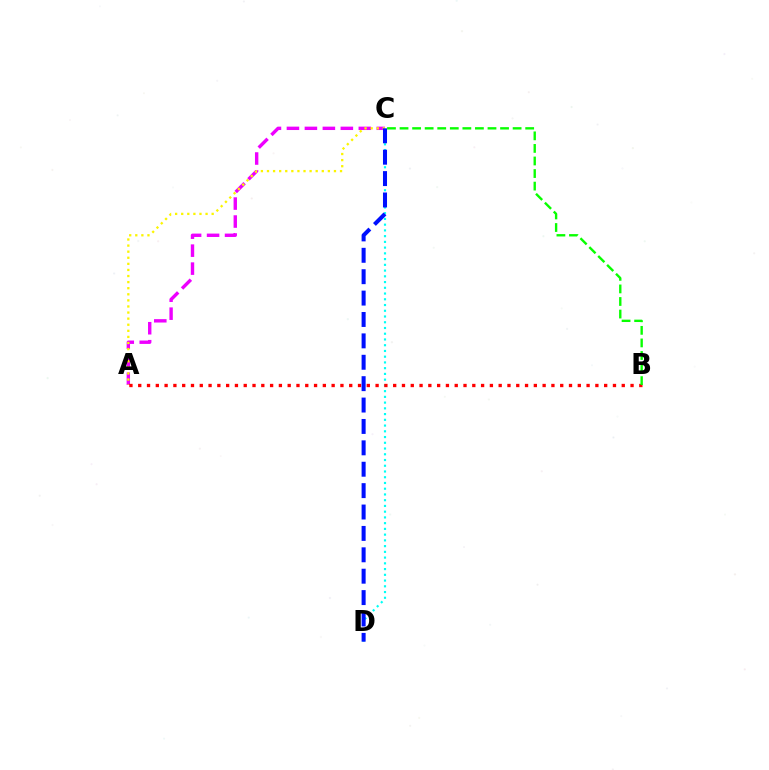{('A', 'C'): [{'color': '#ee00ff', 'line_style': 'dashed', 'thickness': 2.44}, {'color': '#fcf500', 'line_style': 'dotted', 'thickness': 1.65}], ('C', 'D'): [{'color': '#00fff6', 'line_style': 'dotted', 'thickness': 1.56}, {'color': '#0010ff', 'line_style': 'dashed', 'thickness': 2.91}], ('A', 'B'): [{'color': '#ff0000', 'line_style': 'dotted', 'thickness': 2.39}], ('B', 'C'): [{'color': '#08ff00', 'line_style': 'dashed', 'thickness': 1.71}]}